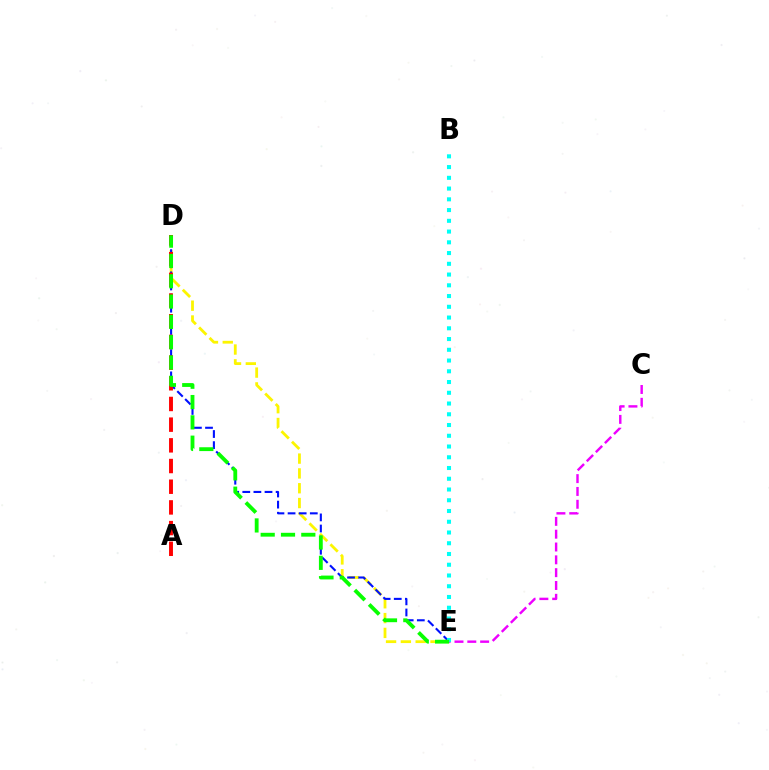{('D', 'E'): [{'color': '#fcf500', 'line_style': 'dashed', 'thickness': 2.01}, {'color': '#0010ff', 'line_style': 'dashed', 'thickness': 1.51}, {'color': '#08ff00', 'line_style': 'dashed', 'thickness': 2.76}], ('C', 'E'): [{'color': '#ee00ff', 'line_style': 'dashed', 'thickness': 1.74}], ('A', 'D'): [{'color': '#ff0000', 'line_style': 'dashed', 'thickness': 2.81}], ('B', 'E'): [{'color': '#00fff6', 'line_style': 'dotted', 'thickness': 2.92}]}